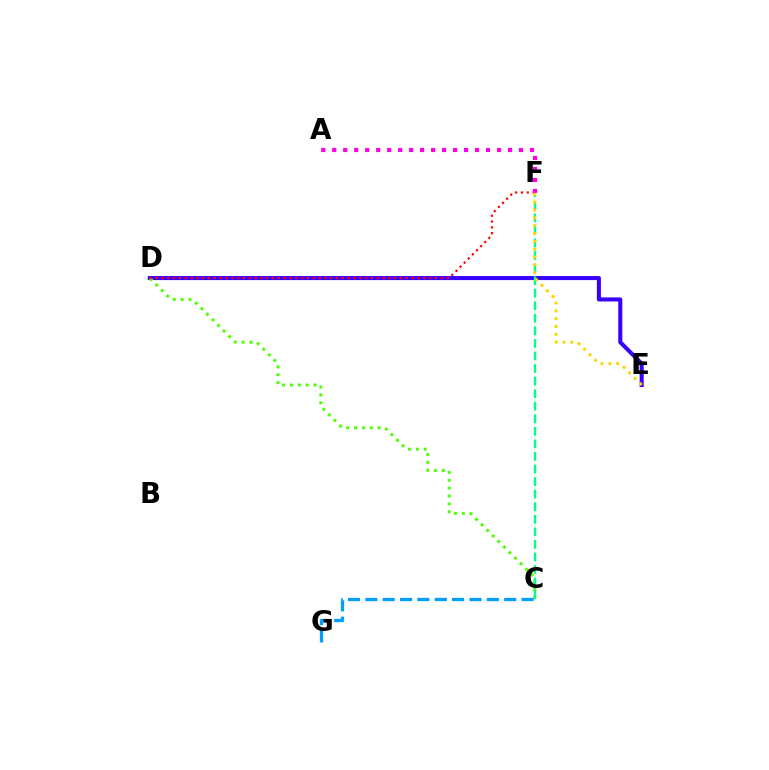{('D', 'E'): [{'color': '#3700ff', 'line_style': 'solid', 'thickness': 2.91}], ('C', 'D'): [{'color': '#4fff00', 'line_style': 'dotted', 'thickness': 2.14}], ('D', 'F'): [{'color': '#ff0000', 'line_style': 'dotted', 'thickness': 1.58}], ('C', 'F'): [{'color': '#00ff86', 'line_style': 'dashed', 'thickness': 1.71}], ('A', 'F'): [{'color': '#ff00ed', 'line_style': 'dotted', 'thickness': 2.98}], ('E', 'F'): [{'color': '#ffd500', 'line_style': 'dotted', 'thickness': 2.13}], ('C', 'G'): [{'color': '#009eff', 'line_style': 'dashed', 'thickness': 2.36}]}